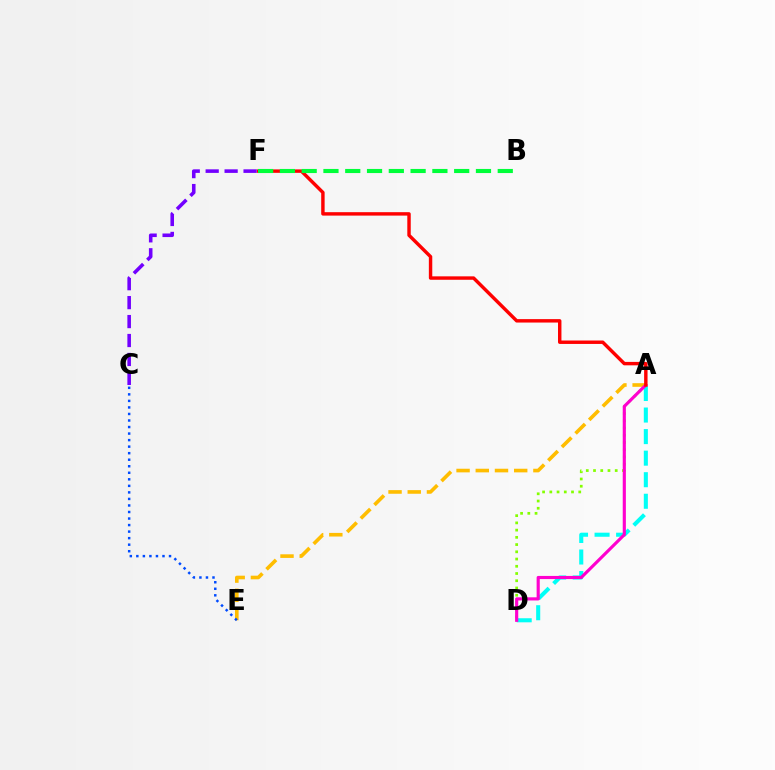{('A', 'D'): [{'color': '#84ff00', 'line_style': 'dotted', 'thickness': 1.96}, {'color': '#00fff6', 'line_style': 'dashed', 'thickness': 2.93}, {'color': '#ff00cf', 'line_style': 'solid', 'thickness': 2.26}], ('A', 'E'): [{'color': '#ffbd00', 'line_style': 'dashed', 'thickness': 2.61}], ('C', 'E'): [{'color': '#004bff', 'line_style': 'dotted', 'thickness': 1.78}], ('A', 'F'): [{'color': '#ff0000', 'line_style': 'solid', 'thickness': 2.47}], ('C', 'F'): [{'color': '#7200ff', 'line_style': 'dashed', 'thickness': 2.57}], ('B', 'F'): [{'color': '#00ff39', 'line_style': 'dashed', 'thickness': 2.96}]}